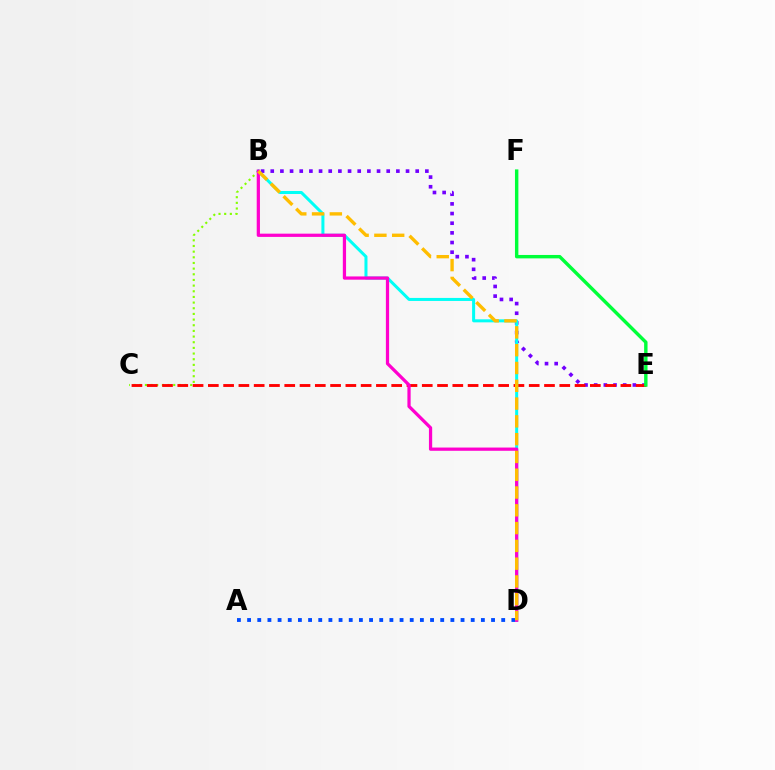{('B', 'E'): [{'color': '#7200ff', 'line_style': 'dotted', 'thickness': 2.63}], ('B', 'C'): [{'color': '#84ff00', 'line_style': 'dotted', 'thickness': 1.54}], ('C', 'E'): [{'color': '#ff0000', 'line_style': 'dashed', 'thickness': 2.08}], ('B', 'D'): [{'color': '#00fff6', 'line_style': 'solid', 'thickness': 2.17}, {'color': '#ff00cf', 'line_style': 'solid', 'thickness': 2.33}, {'color': '#ffbd00', 'line_style': 'dashed', 'thickness': 2.42}], ('E', 'F'): [{'color': '#00ff39', 'line_style': 'solid', 'thickness': 2.46}], ('A', 'D'): [{'color': '#004bff', 'line_style': 'dotted', 'thickness': 2.76}]}